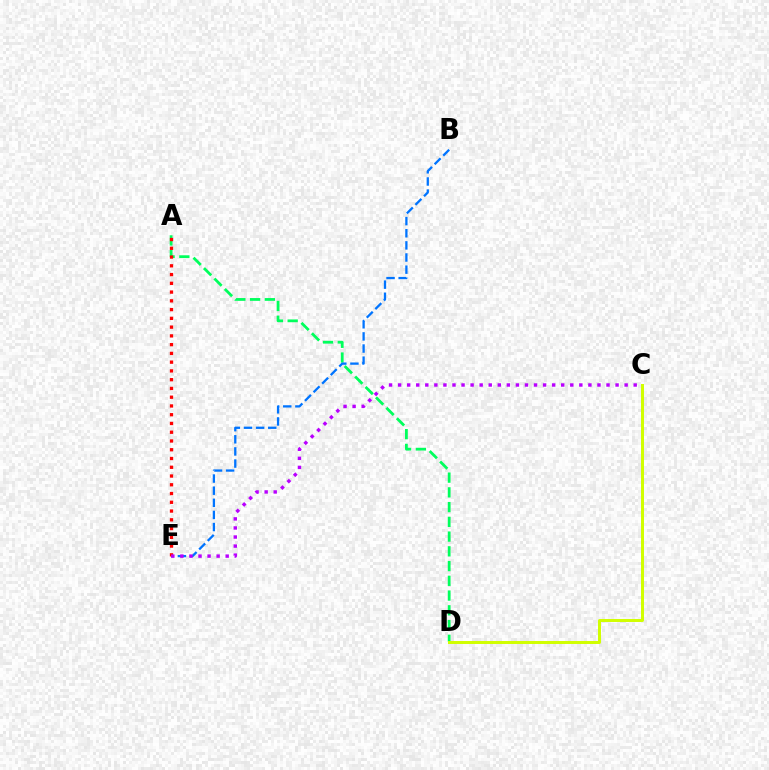{('A', 'D'): [{'color': '#00ff5c', 'line_style': 'dashed', 'thickness': 2.0}], ('C', 'D'): [{'color': '#d1ff00', 'line_style': 'solid', 'thickness': 2.14}], ('B', 'E'): [{'color': '#0074ff', 'line_style': 'dashed', 'thickness': 1.65}], ('A', 'E'): [{'color': '#ff0000', 'line_style': 'dotted', 'thickness': 2.38}], ('C', 'E'): [{'color': '#b900ff', 'line_style': 'dotted', 'thickness': 2.46}]}